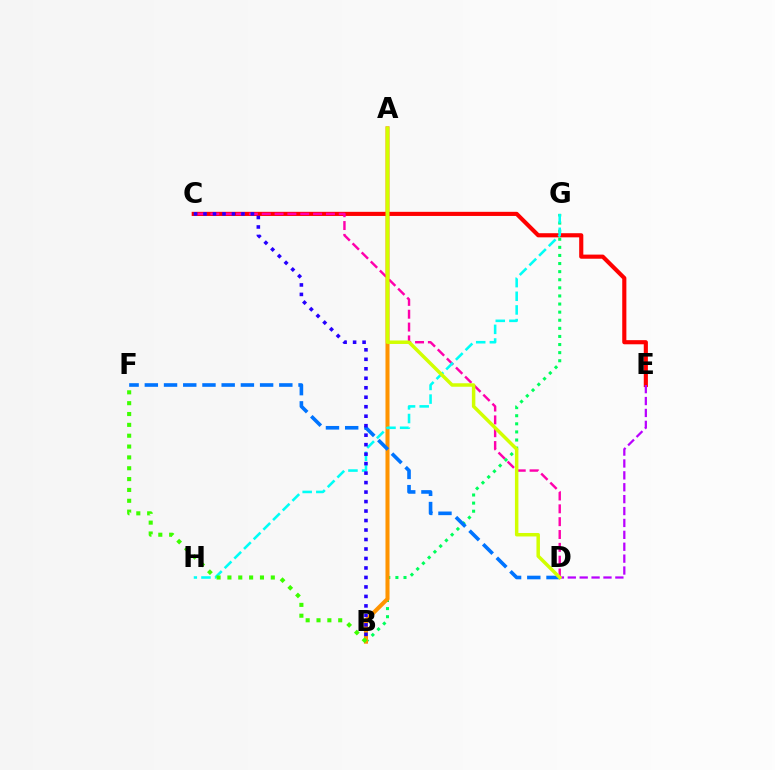{('C', 'E'): [{'color': '#ff0000', 'line_style': 'solid', 'thickness': 2.97}], ('C', 'D'): [{'color': '#ff00ac', 'line_style': 'dashed', 'thickness': 1.74}], ('D', 'E'): [{'color': '#b900ff', 'line_style': 'dashed', 'thickness': 1.62}], ('B', 'G'): [{'color': '#00ff5c', 'line_style': 'dotted', 'thickness': 2.2}], ('A', 'B'): [{'color': '#ff9400', 'line_style': 'solid', 'thickness': 2.92}], ('G', 'H'): [{'color': '#00fff6', 'line_style': 'dashed', 'thickness': 1.85}], ('D', 'F'): [{'color': '#0074ff', 'line_style': 'dashed', 'thickness': 2.61}], ('B', 'C'): [{'color': '#2500ff', 'line_style': 'dotted', 'thickness': 2.58}], ('B', 'F'): [{'color': '#3dff00', 'line_style': 'dotted', 'thickness': 2.95}], ('A', 'D'): [{'color': '#d1ff00', 'line_style': 'solid', 'thickness': 2.5}]}